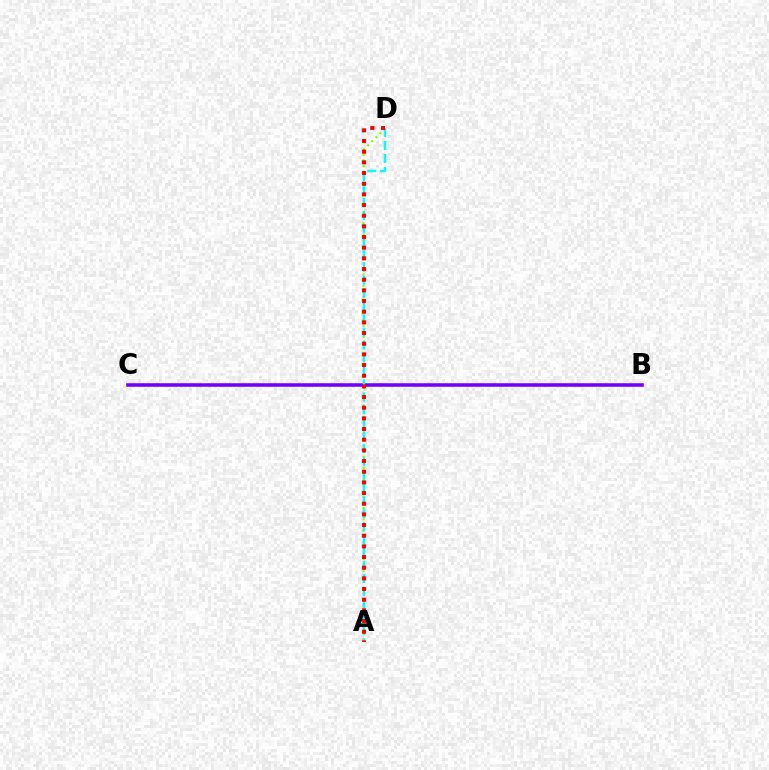{('B', 'C'): [{'color': '#7200ff', 'line_style': 'solid', 'thickness': 2.56}], ('A', 'D'): [{'color': '#84ff00', 'line_style': 'dotted', 'thickness': 1.55}, {'color': '#00fff6', 'line_style': 'dashed', 'thickness': 1.76}, {'color': '#ff0000', 'line_style': 'dotted', 'thickness': 2.9}]}